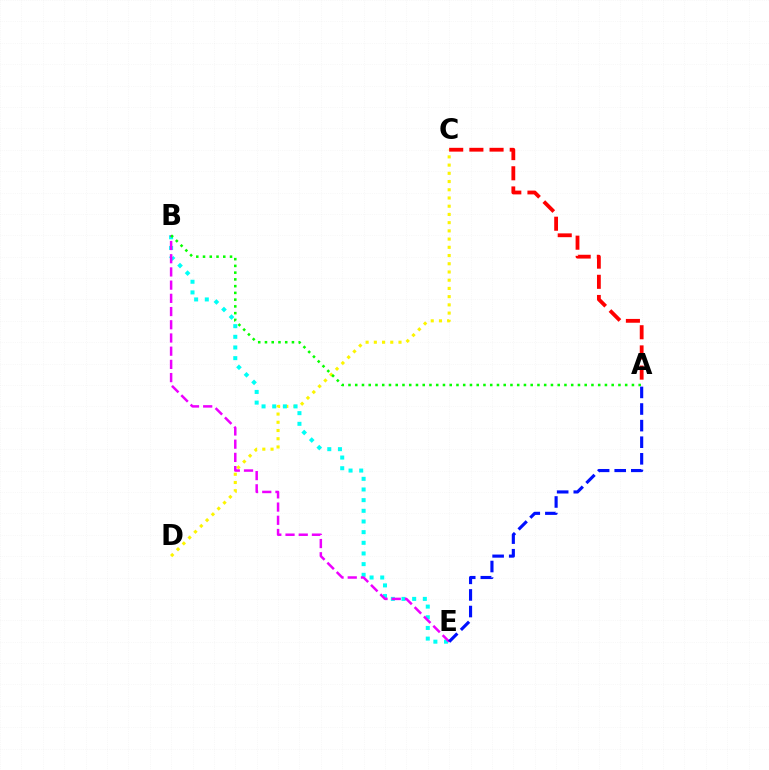{('C', 'D'): [{'color': '#fcf500', 'line_style': 'dotted', 'thickness': 2.23}], ('A', 'C'): [{'color': '#ff0000', 'line_style': 'dashed', 'thickness': 2.74}], ('B', 'E'): [{'color': '#00fff6', 'line_style': 'dotted', 'thickness': 2.9}, {'color': '#ee00ff', 'line_style': 'dashed', 'thickness': 1.79}], ('A', 'B'): [{'color': '#08ff00', 'line_style': 'dotted', 'thickness': 1.83}], ('A', 'E'): [{'color': '#0010ff', 'line_style': 'dashed', 'thickness': 2.25}]}